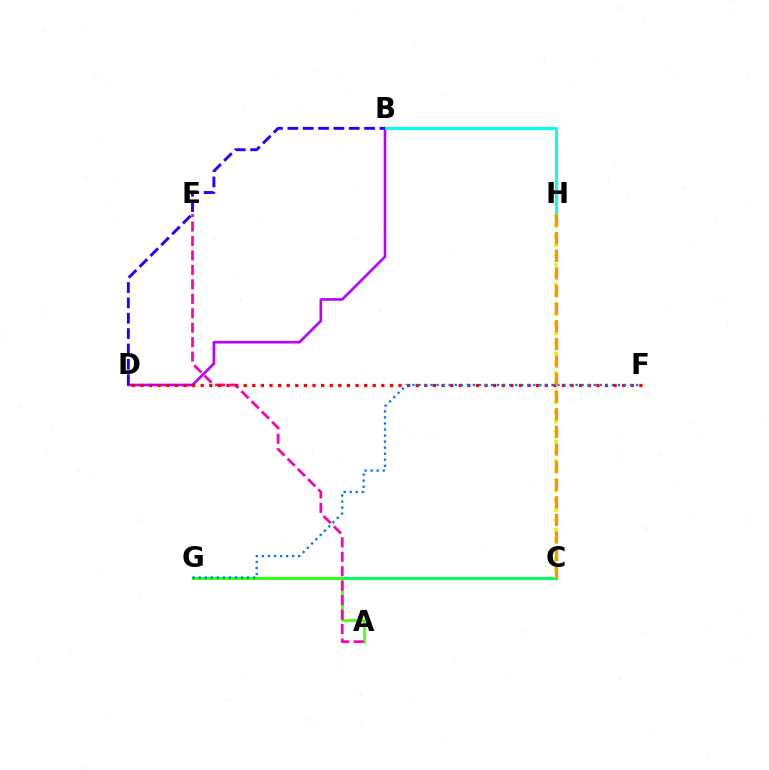{('B', 'D'): [{'color': '#b900ff', 'line_style': 'solid', 'thickness': 1.9}, {'color': '#2500ff', 'line_style': 'dashed', 'thickness': 2.09}], ('C', 'G'): [{'color': '#00ff5c', 'line_style': 'solid', 'thickness': 2.21}], ('B', 'H'): [{'color': '#00fff6', 'line_style': 'solid', 'thickness': 2.18}], ('A', 'G'): [{'color': '#3dff00', 'line_style': 'solid', 'thickness': 1.81}], ('C', 'H'): [{'color': '#d1ff00', 'line_style': 'dotted', 'thickness': 2.66}, {'color': '#ff9400', 'line_style': 'dashed', 'thickness': 2.39}], ('A', 'E'): [{'color': '#ff00ac', 'line_style': 'dashed', 'thickness': 1.96}], ('D', 'F'): [{'color': '#ff0000', 'line_style': 'dotted', 'thickness': 2.34}], ('F', 'G'): [{'color': '#0074ff', 'line_style': 'dotted', 'thickness': 1.64}]}